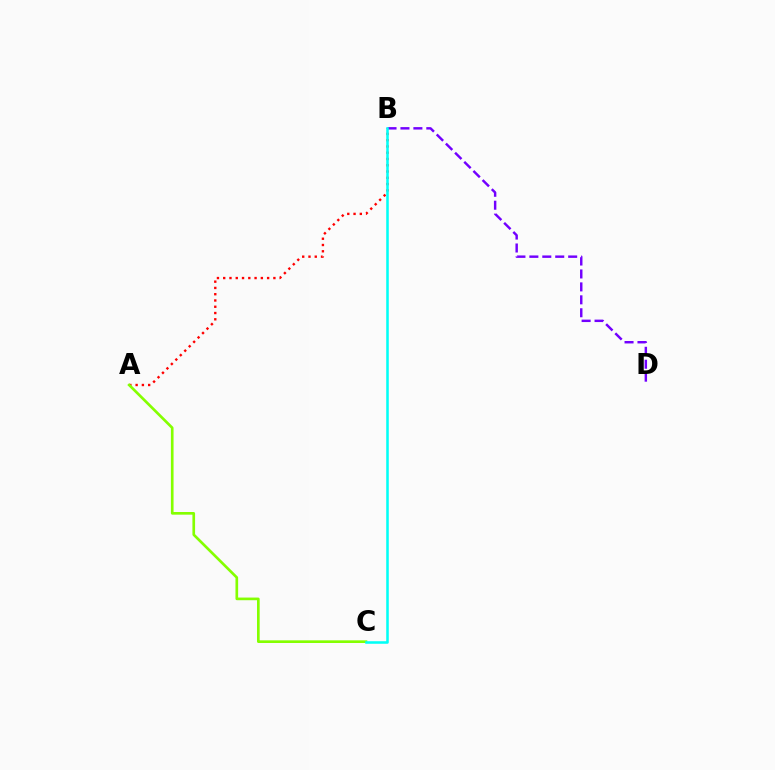{('A', 'B'): [{'color': '#ff0000', 'line_style': 'dotted', 'thickness': 1.7}], ('A', 'C'): [{'color': '#84ff00', 'line_style': 'solid', 'thickness': 1.92}], ('B', 'D'): [{'color': '#7200ff', 'line_style': 'dashed', 'thickness': 1.76}], ('B', 'C'): [{'color': '#00fff6', 'line_style': 'solid', 'thickness': 1.83}]}